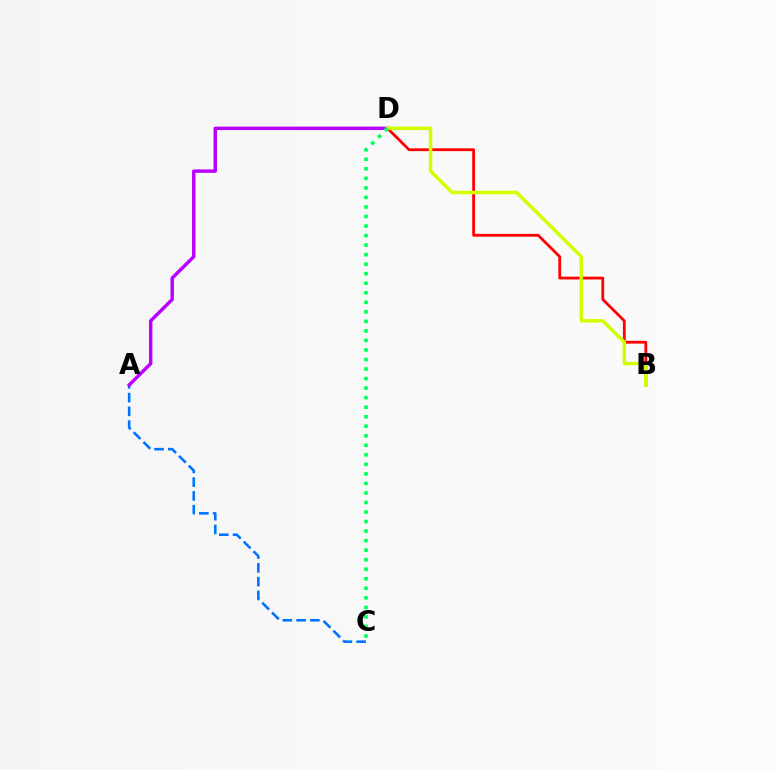{('B', 'D'): [{'color': '#ff0000', 'line_style': 'solid', 'thickness': 2.01}, {'color': '#d1ff00', 'line_style': 'solid', 'thickness': 2.52}], ('A', 'C'): [{'color': '#0074ff', 'line_style': 'dashed', 'thickness': 1.87}], ('A', 'D'): [{'color': '#b900ff', 'line_style': 'solid', 'thickness': 2.48}], ('C', 'D'): [{'color': '#00ff5c', 'line_style': 'dotted', 'thickness': 2.59}]}